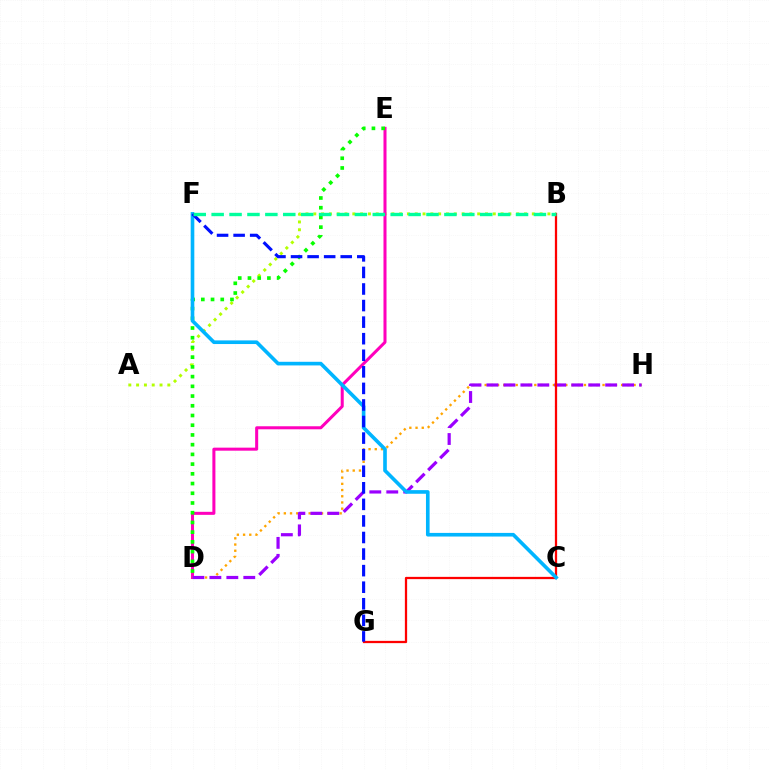{('A', 'B'): [{'color': '#b3ff00', 'line_style': 'dotted', 'thickness': 2.12}], ('D', 'E'): [{'color': '#ff00bd', 'line_style': 'solid', 'thickness': 2.18}, {'color': '#08ff00', 'line_style': 'dotted', 'thickness': 2.64}], ('D', 'H'): [{'color': '#ffa500', 'line_style': 'dotted', 'thickness': 1.69}, {'color': '#9b00ff', 'line_style': 'dashed', 'thickness': 2.3}], ('B', 'G'): [{'color': '#ff0000', 'line_style': 'solid', 'thickness': 1.63}], ('C', 'F'): [{'color': '#00b5ff', 'line_style': 'solid', 'thickness': 2.62}], ('F', 'G'): [{'color': '#0010ff', 'line_style': 'dashed', 'thickness': 2.25}], ('B', 'F'): [{'color': '#00ff9d', 'line_style': 'dashed', 'thickness': 2.43}]}